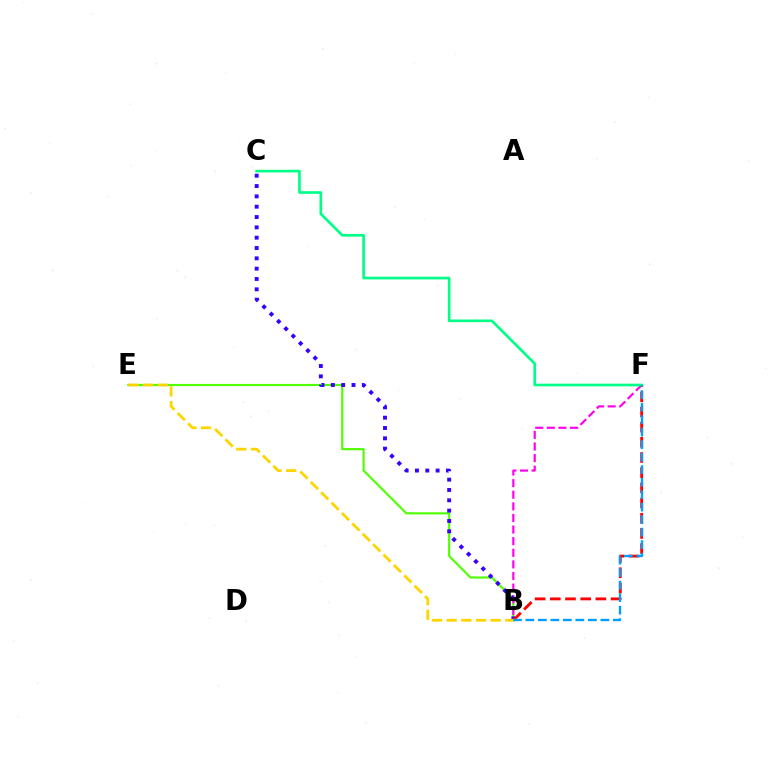{('B', 'E'): [{'color': '#4fff00', 'line_style': 'solid', 'thickness': 1.54}, {'color': '#ffd500', 'line_style': 'dashed', 'thickness': 2.0}], ('B', 'F'): [{'color': '#ff00ed', 'line_style': 'dashed', 'thickness': 1.58}, {'color': '#ff0000', 'line_style': 'dashed', 'thickness': 2.06}, {'color': '#009eff', 'line_style': 'dashed', 'thickness': 1.7}], ('B', 'C'): [{'color': '#3700ff', 'line_style': 'dotted', 'thickness': 2.81}], ('C', 'F'): [{'color': '#00ff86', 'line_style': 'solid', 'thickness': 1.92}]}